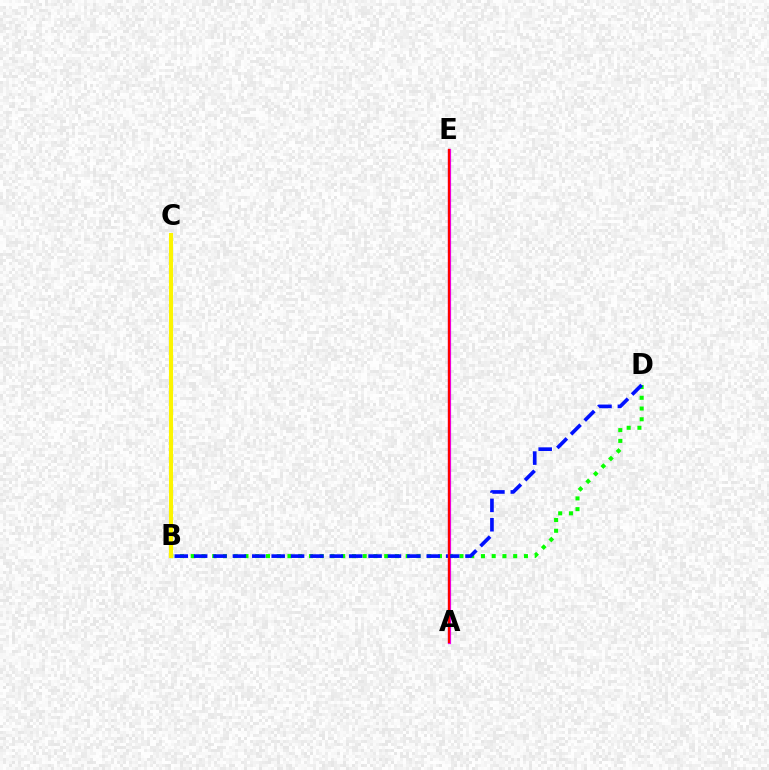{('A', 'E'): [{'color': '#ee00ff', 'line_style': 'solid', 'thickness': 2.31}, {'color': '#ff0000', 'line_style': 'solid', 'thickness': 1.64}], ('B', 'D'): [{'color': '#08ff00', 'line_style': 'dotted', 'thickness': 2.92}, {'color': '#0010ff', 'line_style': 'dashed', 'thickness': 2.63}], ('B', 'C'): [{'color': '#00fff6', 'line_style': 'solid', 'thickness': 1.77}, {'color': '#fcf500', 'line_style': 'solid', 'thickness': 2.95}]}